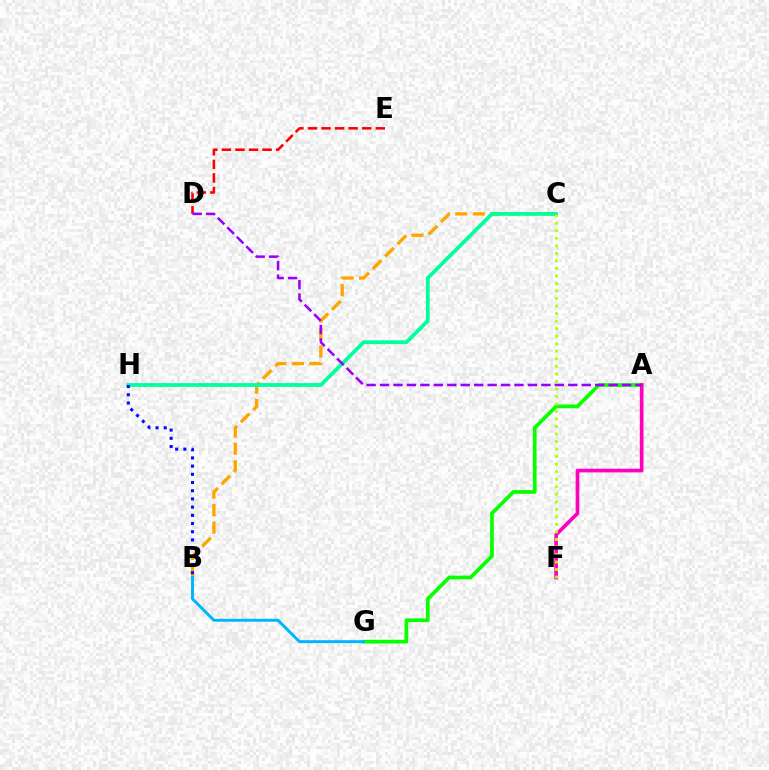{('A', 'G'): [{'color': '#08ff00', 'line_style': 'solid', 'thickness': 2.66}], ('B', 'C'): [{'color': '#ffa500', 'line_style': 'dashed', 'thickness': 2.38}], ('D', 'E'): [{'color': '#ff0000', 'line_style': 'dashed', 'thickness': 1.84}], ('B', 'G'): [{'color': '#00b5ff', 'line_style': 'solid', 'thickness': 2.12}], ('A', 'F'): [{'color': '#ff00bd', 'line_style': 'solid', 'thickness': 2.64}], ('C', 'H'): [{'color': '#00ff9d', 'line_style': 'solid', 'thickness': 2.7}], ('B', 'H'): [{'color': '#0010ff', 'line_style': 'dotted', 'thickness': 2.23}], ('C', 'F'): [{'color': '#b3ff00', 'line_style': 'dotted', 'thickness': 2.05}], ('A', 'D'): [{'color': '#9b00ff', 'line_style': 'dashed', 'thickness': 1.83}]}